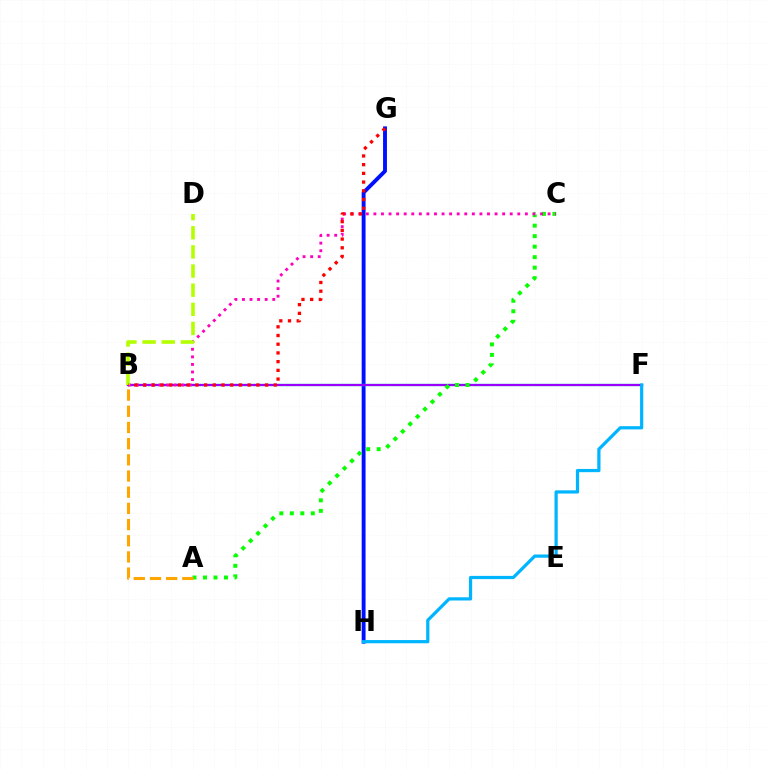{('G', 'H'): [{'color': '#0010ff', 'line_style': 'solid', 'thickness': 2.8}], ('B', 'F'): [{'color': '#00ff9d', 'line_style': 'solid', 'thickness': 1.65}, {'color': '#9b00ff', 'line_style': 'solid', 'thickness': 1.6}], ('A', 'C'): [{'color': '#08ff00', 'line_style': 'dotted', 'thickness': 2.85}], ('B', 'C'): [{'color': '#ff00bd', 'line_style': 'dotted', 'thickness': 2.06}], ('B', 'D'): [{'color': '#b3ff00', 'line_style': 'dashed', 'thickness': 2.6}], ('F', 'H'): [{'color': '#00b5ff', 'line_style': 'solid', 'thickness': 2.32}], ('A', 'B'): [{'color': '#ffa500', 'line_style': 'dashed', 'thickness': 2.2}], ('B', 'G'): [{'color': '#ff0000', 'line_style': 'dotted', 'thickness': 2.37}]}